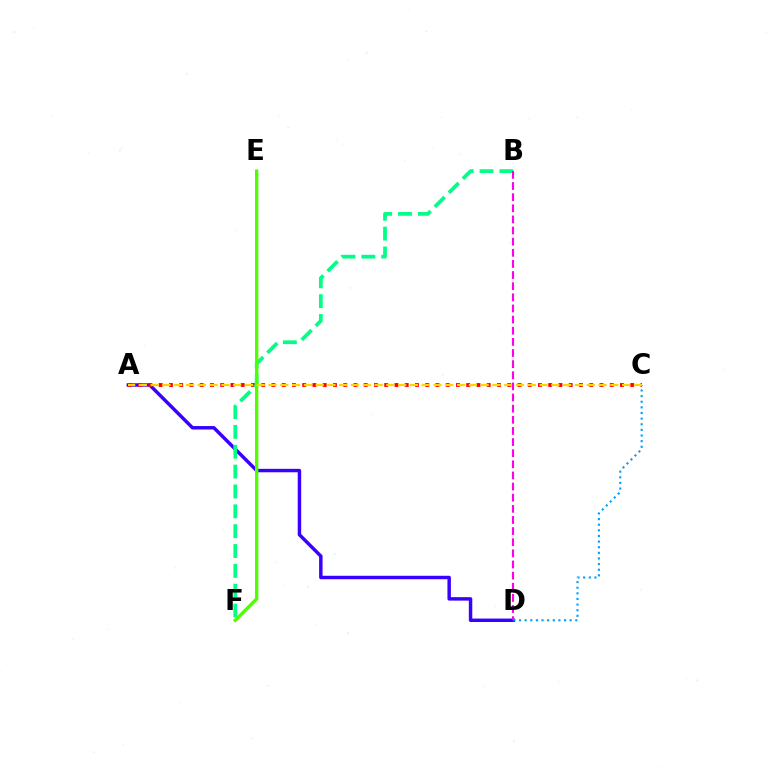{('A', 'D'): [{'color': '#3700ff', 'line_style': 'solid', 'thickness': 2.48}], ('C', 'D'): [{'color': '#009eff', 'line_style': 'dotted', 'thickness': 1.53}], ('A', 'C'): [{'color': '#ff0000', 'line_style': 'dotted', 'thickness': 2.79}, {'color': '#ffd500', 'line_style': 'dashed', 'thickness': 1.6}], ('B', 'F'): [{'color': '#00ff86', 'line_style': 'dashed', 'thickness': 2.7}], ('E', 'F'): [{'color': '#4fff00', 'line_style': 'solid', 'thickness': 2.4}], ('B', 'D'): [{'color': '#ff00ed', 'line_style': 'dashed', 'thickness': 1.51}]}